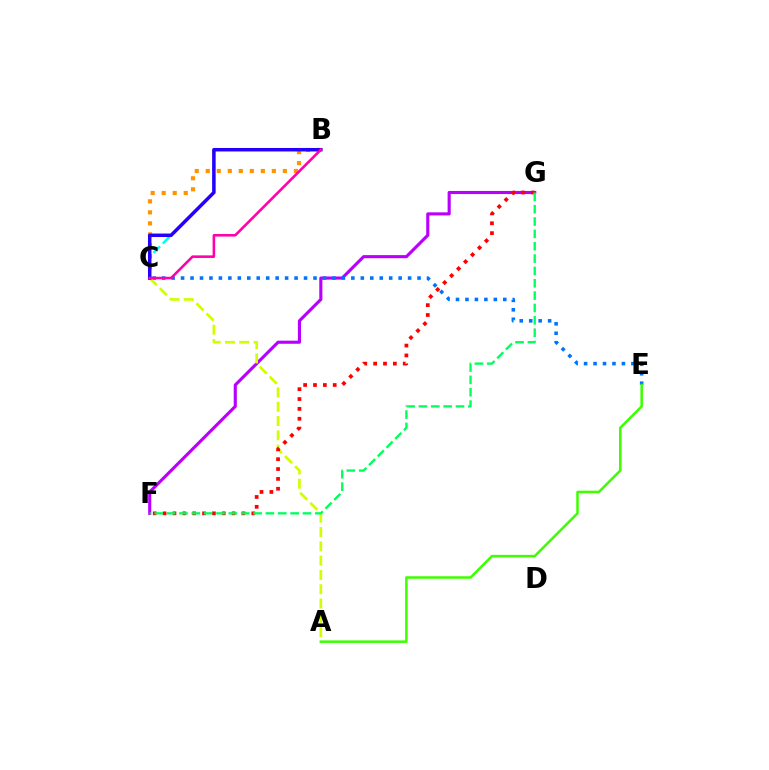{('B', 'C'): [{'color': '#00fff6', 'line_style': 'dashed', 'thickness': 1.81}, {'color': '#ff9400', 'line_style': 'dotted', 'thickness': 2.99}, {'color': '#2500ff', 'line_style': 'solid', 'thickness': 2.51}, {'color': '#ff00ac', 'line_style': 'solid', 'thickness': 1.86}], ('F', 'G'): [{'color': '#b900ff', 'line_style': 'solid', 'thickness': 2.24}, {'color': '#ff0000', 'line_style': 'dotted', 'thickness': 2.68}, {'color': '#00ff5c', 'line_style': 'dashed', 'thickness': 1.68}], ('C', 'E'): [{'color': '#0074ff', 'line_style': 'dotted', 'thickness': 2.57}], ('A', 'C'): [{'color': '#d1ff00', 'line_style': 'dashed', 'thickness': 1.94}], ('A', 'E'): [{'color': '#3dff00', 'line_style': 'solid', 'thickness': 1.81}]}